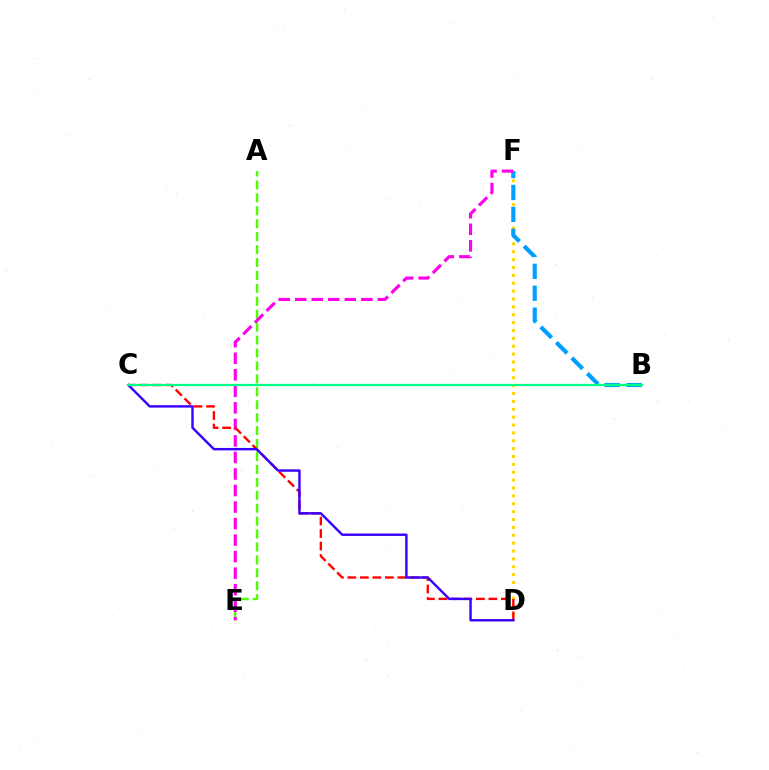{('D', 'F'): [{'color': '#ffd500', 'line_style': 'dotted', 'thickness': 2.14}], ('B', 'F'): [{'color': '#009eff', 'line_style': 'dashed', 'thickness': 2.98}], ('A', 'E'): [{'color': '#4fff00', 'line_style': 'dashed', 'thickness': 1.76}], ('E', 'F'): [{'color': '#ff00ed', 'line_style': 'dashed', 'thickness': 2.25}], ('C', 'D'): [{'color': '#ff0000', 'line_style': 'dashed', 'thickness': 1.7}, {'color': '#3700ff', 'line_style': 'solid', 'thickness': 1.74}], ('B', 'C'): [{'color': '#00ff86', 'line_style': 'solid', 'thickness': 1.6}]}